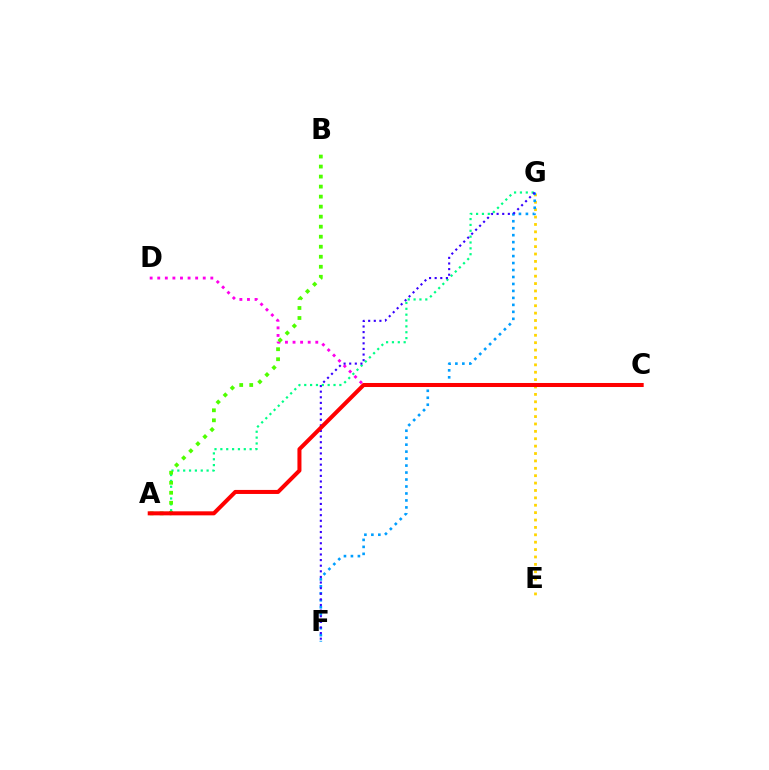{('A', 'G'): [{'color': '#00ff86', 'line_style': 'dotted', 'thickness': 1.59}], ('E', 'G'): [{'color': '#ffd500', 'line_style': 'dotted', 'thickness': 2.01}], ('F', 'G'): [{'color': '#009eff', 'line_style': 'dotted', 'thickness': 1.89}, {'color': '#3700ff', 'line_style': 'dotted', 'thickness': 1.53}], ('C', 'D'): [{'color': '#ff00ed', 'line_style': 'dotted', 'thickness': 2.06}], ('A', 'B'): [{'color': '#4fff00', 'line_style': 'dotted', 'thickness': 2.72}], ('A', 'C'): [{'color': '#ff0000', 'line_style': 'solid', 'thickness': 2.9}]}